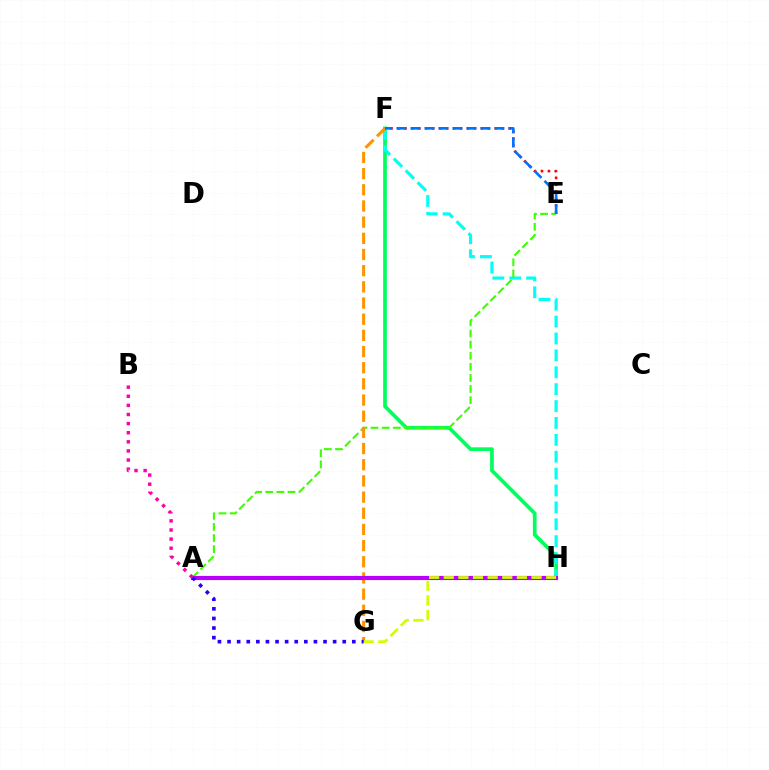{('F', 'H'): [{'color': '#00ff5c', 'line_style': 'solid', 'thickness': 2.66}, {'color': '#00fff6', 'line_style': 'dashed', 'thickness': 2.29}], ('E', 'F'): [{'color': '#ff0000', 'line_style': 'dotted', 'thickness': 1.89}, {'color': '#0074ff', 'line_style': 'dashed', 'thickness': 1.9}], ('A', 'E'): [{'color': '#3dff00', 'line_style': 'dashed', 'thickness': 1.51}], ('F', 'G'): [{'color': '#ff9400', 'line_style': 'dashed', 'thickness': 2.2}], ('A', 'H'): [{'color': '#b900ff', 'line_style': 'solid', 'thickness': 2.98}], ('G', 'H'): [{'color': '#d1ff00', 'line_style': 'dashed', 'thickness': 1.99}], ('A', 'G'): [{'color': '#2500ff', 'line_style': 'dotted', 'thickness': 2.61}], ('A', 'B'): [{'color': '#ff00ac', 'line_style': 'dotted', 'thickness': 2.47}]}